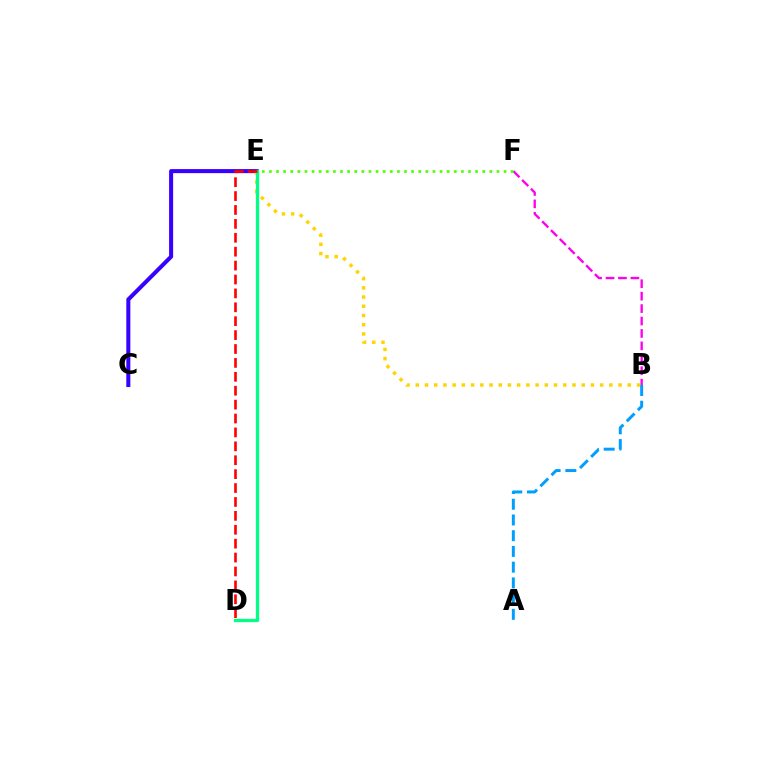{('C', 'E'): [{'color': '#3700ff', 'line_style': 'solid', 'thickness': 2.91}], ('B', 'E'): [{'color': '#ffd500', 'line_style': 'dotted', 'thickness': 2.5}], ('B', 'F'): [{'color': '#ff00ed', 'line_style': 'dashed', 'thickness': 1.69}], ('A', 'B'): [{'color': '#009eff', 'line_style': 'dashed', 'thickness': 2.14}], ('E', 'F'): [{'color': '#4fff00', 'line_style': 'dotted', 'thickness': 1.93}], ('D', 'E'): [{'color': '#00ff86', 'line_style': 'solid', 'thickness': 2.35}, {'color': '#ff0000', 'line_style': 'dashed', 'thickness': 1.89}]}